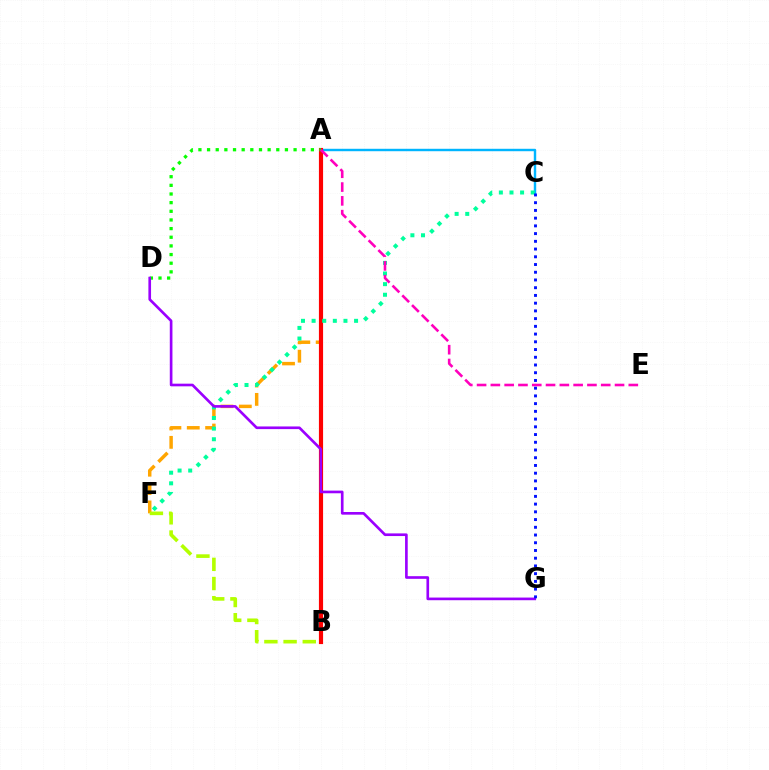{('A', 'F'): [{'color': '#ffa500', 'line_style': 'dashed', 'thickness': 2.49}], ('A', 'C'): [{'color': '#00b5ff', 'line_style': 'solid', 'thickness': 1.75}], ('B', 'F'): [{'color': '#b3ff00', 'line_style': 'dashed', 'thickness': 2.61}], ('A', 'B'): [{'color': '#ff0000', 'line_style': 'solid', 'thickness': 3.0}], ('C', 'F'): [{'color': '#00ff9d', 'line_style': 'dotted', 'thickness': 2.89}], ('A', 'D'): [{'color': '#08ff00', 'line_style': 'dotted', 'thickness': 2.35}], ('A', 'E'): [{'color': '#ff00bd', 'line_style': 'dashed', 'thickness': 1.87}], ('D', 'G'): [{'color': '#9b00ff', 'line_style': 'solid', 'thickness': 1.91}], ('C', 'G'): [{'color': '#0010ff', 'line_style': 'dotted', 'thickness': 2.1}]}